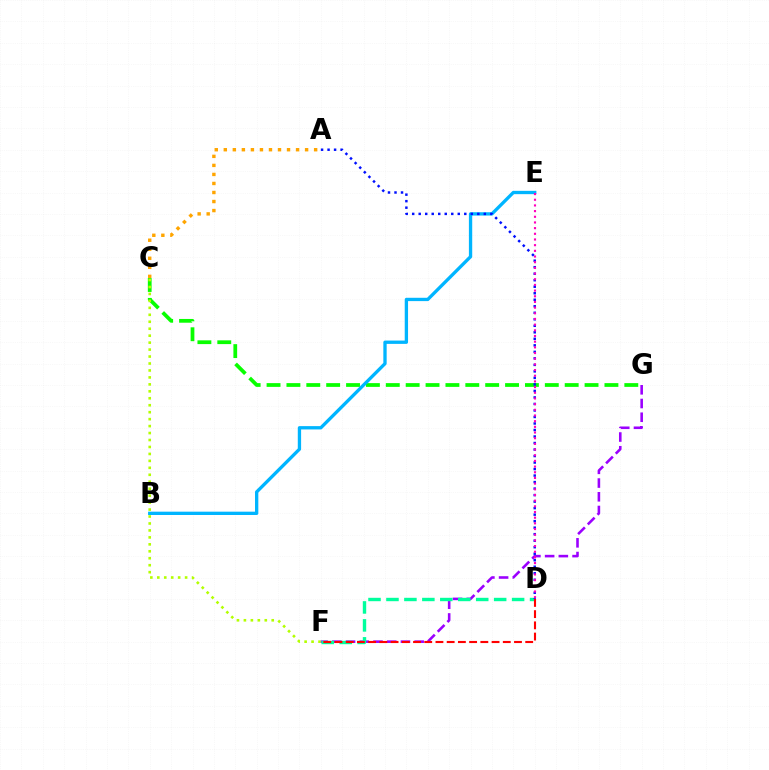{('C', 'G'): [{'color': '#08ff00', 'line_style': 'dashed', 'thickness': 2.7}], ('B', 'E'): [{'color': '#00b5ff', 'line_style': 'solid', 'thickness': 2.39}], ('C', 'F'): [{'color': '#b3ff00', 'line_style': 'dotted', 'thickness': 1.89}], ('F', 'G'): [{'color': '#9b00ff', 'line_style': 'dashed', 'thickness': 1.86}], ('D', 'F'): [{'color': '#00ff9d', 'line_style': 'dashed', 'thickness': 2.44}, {'color': '#ff0000', 'line_style': 'dashed', 'thickness': 1.52}], ('A', 'D'): [{'color': '#0010ff', 'line_style': 'dotted', 'thickness': 1.77}], ('D', 'E'): [{'color': '#ff00bd', 'line_style': 'dotted', 'thickness': 1.54}], ('A', 'C'): [{'color': '#ffa500', 'line_style': 'dotted', 'thickness': 2.45}]}